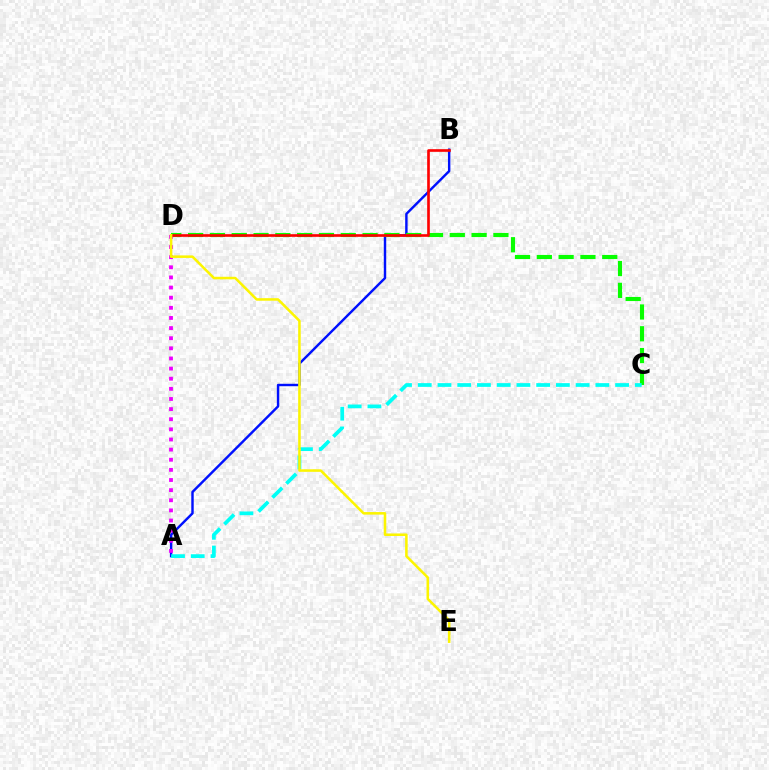{('A', 'B'): [{'color': '#0010ff', 'line_style': 'solid', 'thickness': 1.75}], ('C', 'D'): [{'color': '#08ff00', 'line_style': 'dashed', 'thickness': 2.96}], ('A', 'C'): [{'color': '#00fff6', 'line_style': 'dashed', 'thickness': 2.68}], ('A', 'D'): [{'color': '#ee00ff', 'line_style': 'dotted', 'thickness': 2.75}], ('B', 'D'): [{'color': '#ff0000', 'line_style': 'solid', 'thickness': 1.91}], ('D', 'E'): [{'color': '#fcf500', 'line_style': 'solid', 'thickness': 1.83}]}